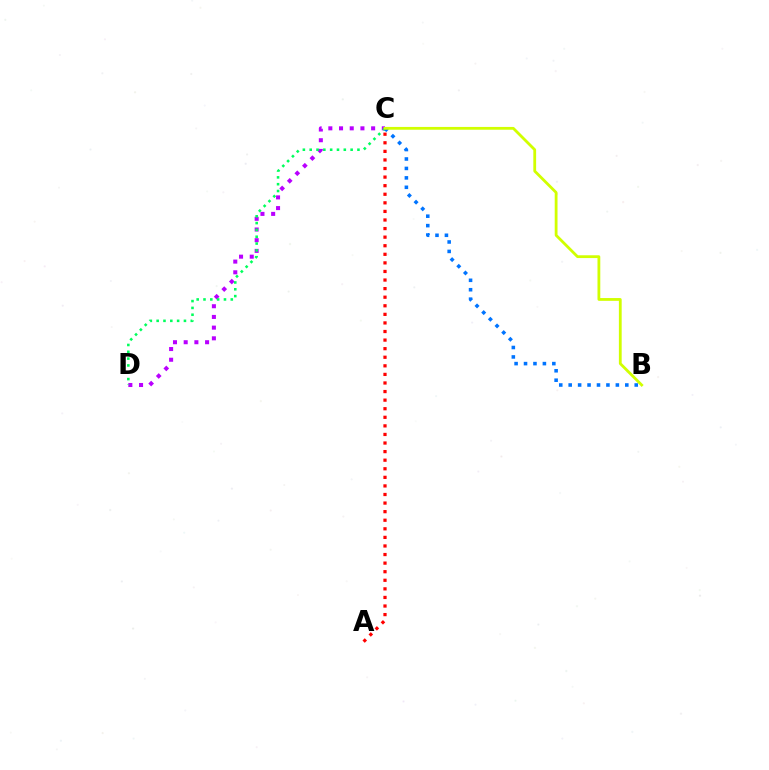{('C', 'D'): [{'color': '#b900ff', 'line_style': 'dotted', 'thickness': 2.91}, {'color': '#00ff5c', 'line_style': 'dotted', 'thickness': 1.85}], ('A', 'C'): [{'color': '#ff0000', 'line_style': 'dotted', 'thickness': 2.33}], ('B', 'C'): [{'color': '#0074ff', 'line_style': 'dotted', 'thickness': 2.56}, {'color': '#d1ff00', 'line_style': 'solid', 'thickness': 2.01}]}